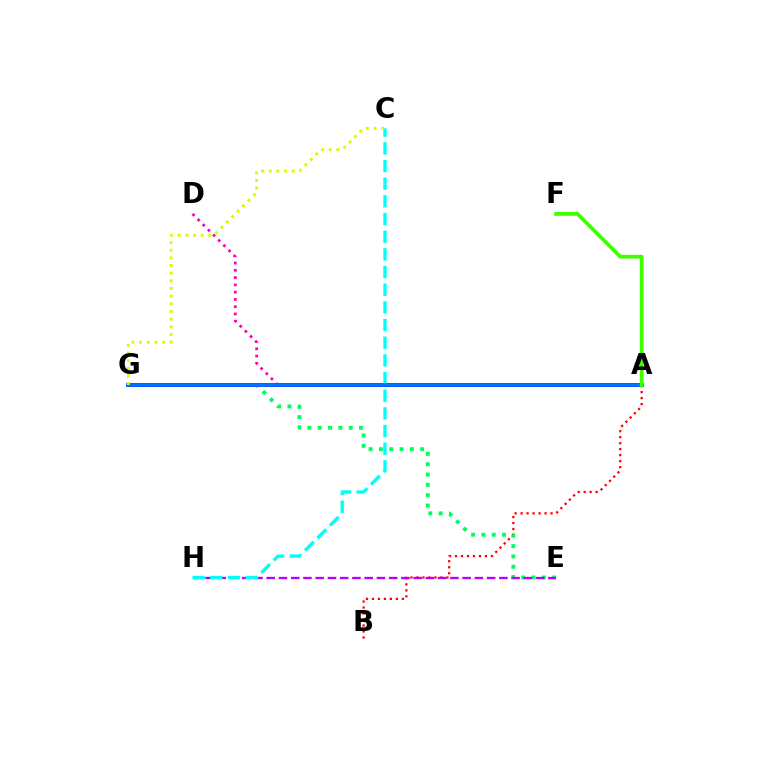{('A', 'B'): [{'color': '#ff0000', 'line_style': 'dotted', 'thickness': 1.63}], ('E', 'G'): [{'color': '#00ff5c', 'line_style': 'dotted', 'thickness': 2.8}], ('E', 'H'): [{'color': '#b900ff', 'line_style': 'dashed', 'thickness': 1.66}], ('A', 'G'): [{'color': '#ff9400', 'line_style': 'dotted', 'thickness': 2.2}, {'color': '#2500ff', 'line_style': 'solid', 'thickness': 2.78}, {'color': '#0074ff', 'line_style': 'solid', 'thickness': 2.56}], ('A', 'D'): [{'color': '#ff00ac', 'line_style': 'dotted', 'thickness': 1.98}], ('C', 'H'): [{'color': '#00fff6', 'line_style': 'dashed', 'thickness': 2.4}], ('A', 'F'): [{'color': '#3dff00', 'line_style': 'solid', 'thickness': 2.69}], ('C', 'G'): [{'color': '#d1ff00', 'line_style': 'dotted', 'thickness': 2.08}]}